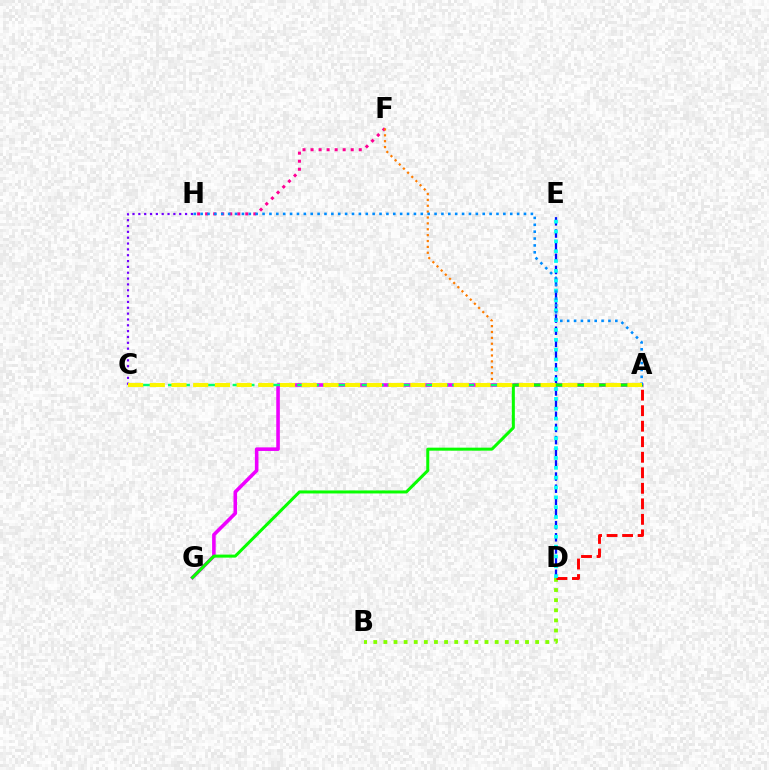{('B', 'D'): [{'color': '#84ff00', 'line_style': 'dotted', 'thickness': 2.75}], ('F', 'H'): [{'color': '#ff0094', 'line_style': 'dotted', 'thickness': 2.18}], ('A', 'F'): [{'color': '#ff7c00', 'line_style': 'dotted', 'thickness': 1.6}], ('C', 'H'): [{'color': '#7200ff', 'line_style': 'dotted', 'thickness': 1.59}], ('D', 'E'): [{'color': '#0010ff', 'line_style': 'dashed', 'thickness': 1.65}, {'color': '#00fff6', 'line_style': 'dotted', 'thickness': 2.68}], ('A', 'D'): [{'color': '#ff0000', 'line_style': 'dashed', 'thickness': 2.11}], ('A', 'G'): [{'color': '#ee00ff', 'line_style': 'solid', 'thickness': 2.58}, {'color': '#08ff00', 'line_style': 'solid', 'thickness': 2.18}], ('A', 'C'): [{'color': '#00ff74', 'line_style': 'dashed', 'thickness': 1.75}, {'color': '#fcf500', 'line_style': 'dashed', 'thickness': 2.95}], ('A', 'H'): [{'color': '#008cff', 'line_style': 'dotted', 'thickness': 1.87}]}